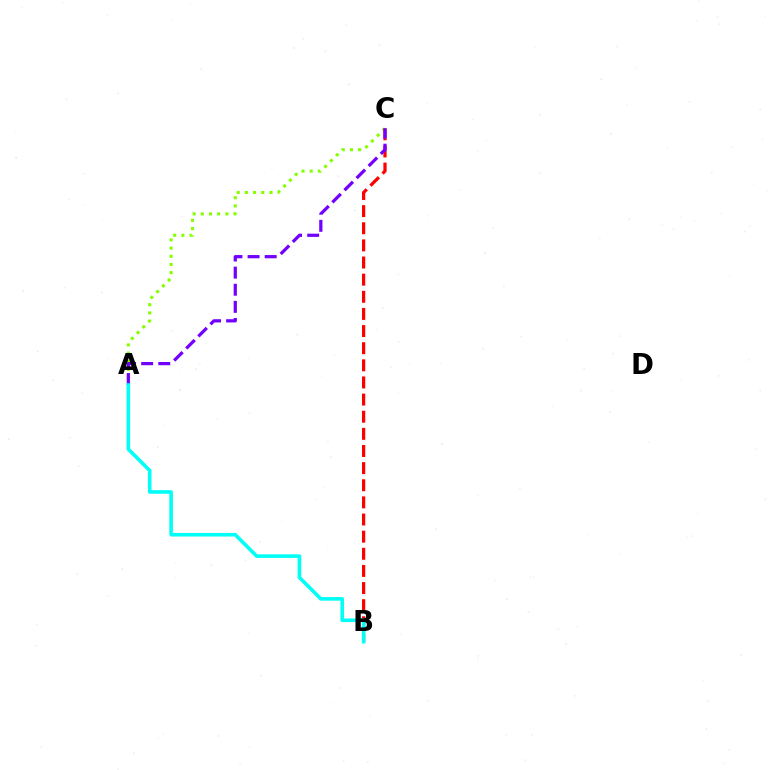{('A', 'C'): [{'color': '#84ff00', 'line_style': 'dotted', 'thickness': 2.22}, {'color': '#7200ff', 'line_style': 'dashed', 'thickness': 2.33}], ('B', 'C'): [{'color': '#ff0000', 'line_style': 'dashed', 'thickness': 2.33}], ('A', 'B'): [{'color': '#00fff6', 'line_style': 'solid', 'thickness': 2.59}]}